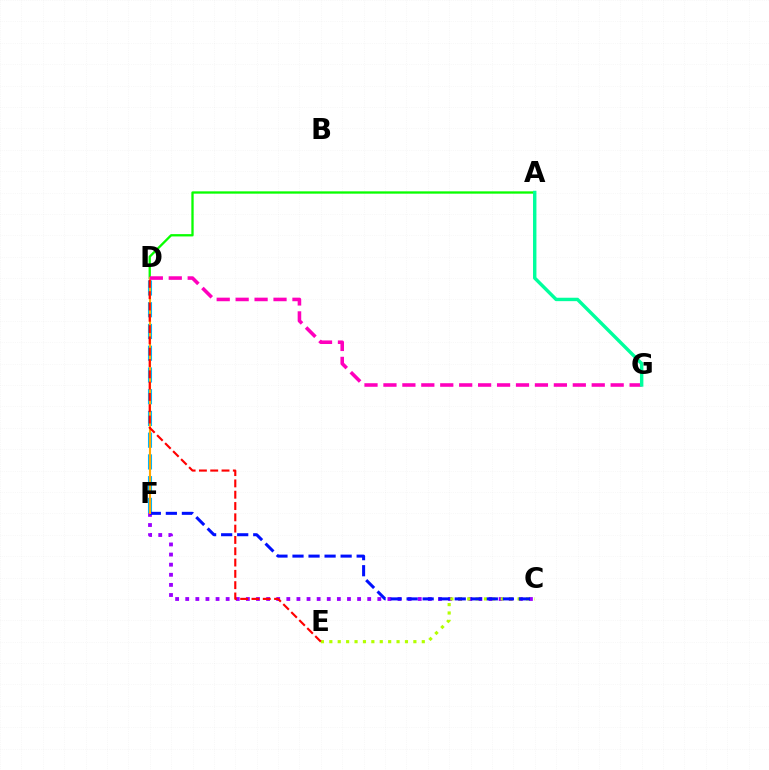{('D', 'F'): [{'color': '#00b5ff', 'line_style': 'dashed', 'thickness': 2.95}, {'color': '#ffa500', 'line_style': 'solid', 'thickness': 1.52}], ('C', 'F'): [{'color': '#9b00ff', 'line_style': 'dotted', 'thickness': 2.75}, {'color': '#0010ff', 'line_style': 'dashed', 'thickness': 2.18}], ('C', 'E'): [{'color': '#b3ff00', 'line_style': 'dotted', 'thickness': 2.28}], ('A', 'D'): [{'color': '#08ff00', 'line_style': 'solid', 'thickness': 1.67}], ('D', 'E'): [{'color': '#ff0000', 'line_style': 'dashed', 'thickness': 1.54}], ('D', 'G'): [{'color': '#ff00bd', 'line_style': 'dashed', 'thickness': 2.57}], ('A', 'G'): [{'color': '#00ff9d', 'line_style': 'solid', 'thickness': 2.46}]}